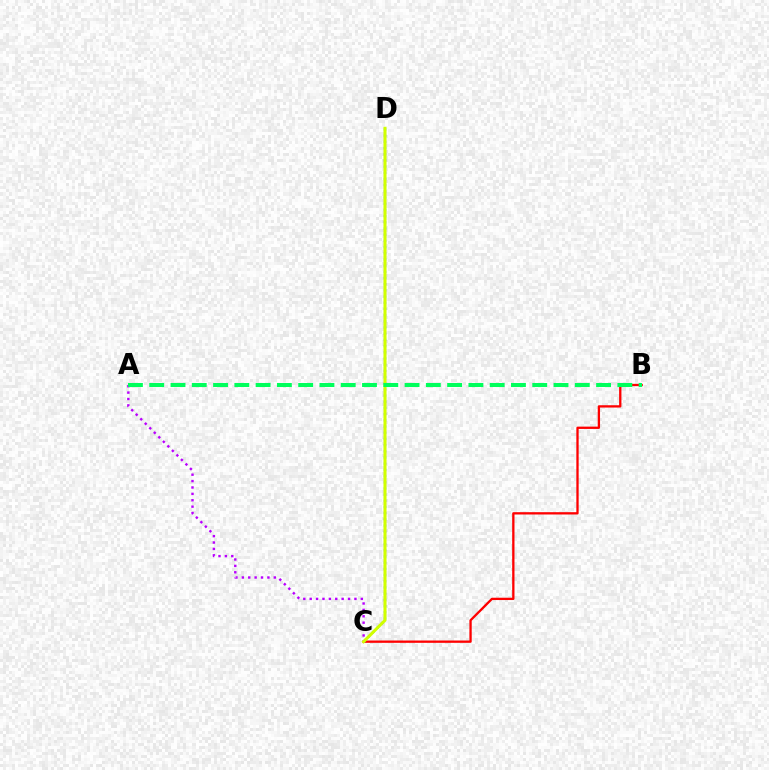{('B', 'C'): [{'color': '#ff0000', 'line_style': 'solid', 'thickness': 1.66}], ('C', 'D'): [{'color': '#0074ff', 'line_style': 'dotted', 'thickness': 1.68}, {'color': '#d1ff00', 'line_style': 'solid', 'thickness': 2.19}], ('A', 'C'): [{'color': '#b900ff', 'line_style': 'dotted', 'thickness': 1.74}], ('A', 'B'): [{'color': '#00ff5c', 'line_style': 'dashed', 'thickness': 2.89}]}